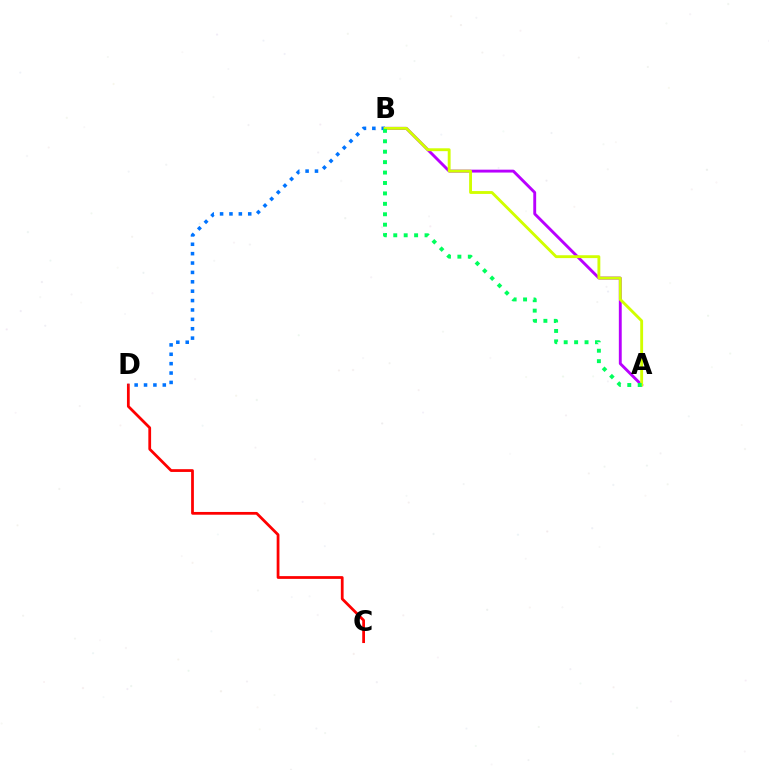{('A', 'B'): [{'color': '#b900ff', 'line_style': 'solid', 'thickness': 2.08}, {'color': '#d1ff00', 'line_style': 'solid', 'thickness': 2.06}, {'color': '#00ff5c', 'line_style': 'dotted', 'thickness': 2.83}], ('C', 'D'): [{'color': '#ff0000', 'line_style': 'solid', 'thickness': 1.99}], ('B', 'D'): [{'color': '#0074ff', 'line_style': 'dotted', 'thickness': 2.55}]}